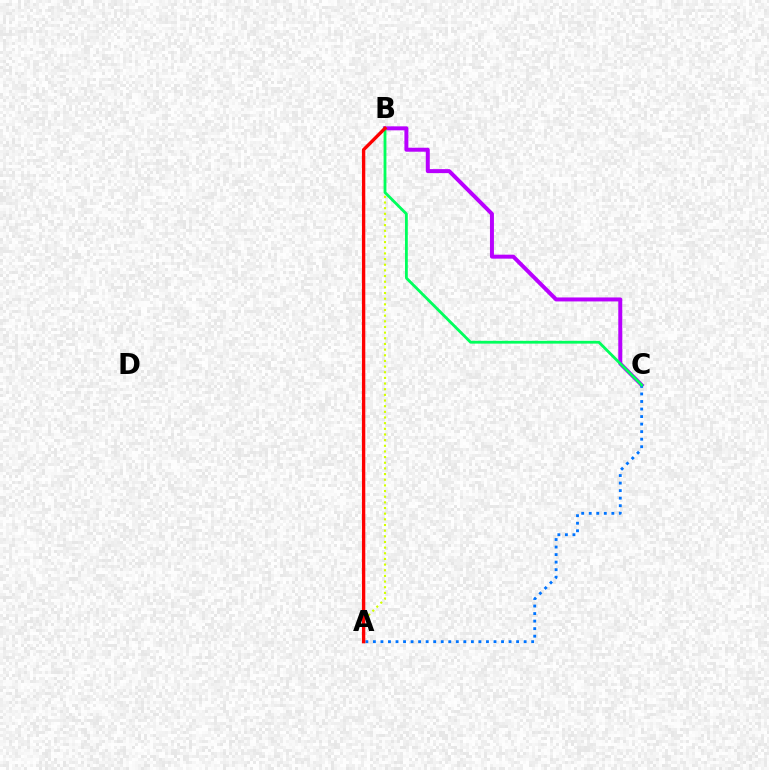{('B', 'C'): [{'color': '#b900ff', 'line_style': 'solid', 'thickness': 2.86}, {'color': '#00ff5c', 'line_style': 'solid', 'thickness': 2.02}], ('A', 'C'): [{'color': '#0074ff', 'line_style': 'dotted', 'thickness': 2.05}], ('A', 'B'): [{'color': '#d1ff00', 'line_style': 'dotted', 'thickness': 1.54}, {'color': '#ff0000', 'line_style': 'solid', 'thickness': 2.41}]}